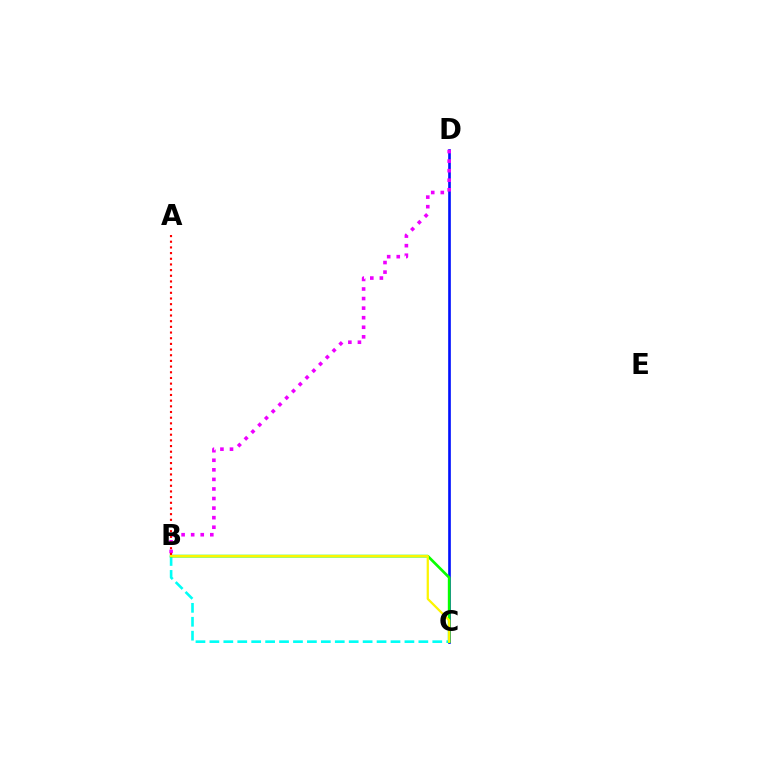{('B', 'C'): [{'color': '#00fff6', 'line_style': 'dashed', 'thickness': 1.89}, {'color': '#08ff00', 'line_style': 'solid', 'thickness': 1.94}, {'color': '#fcf500', 'line_style': 'solid', 'thickness': 1.62}], ('C', 'D'): [{'color': '#0010ff', 'line_style': 'solid', 'thickness': 1.91}], ('B', 'D'): [{'color': '#ee00ff', 'line_style': 'dotted', 'thickness': 2.6}], ('A', 'B'): [{'color': '#ff0000', 'line_style': 'dotted', 'thickness': 1.54}]}